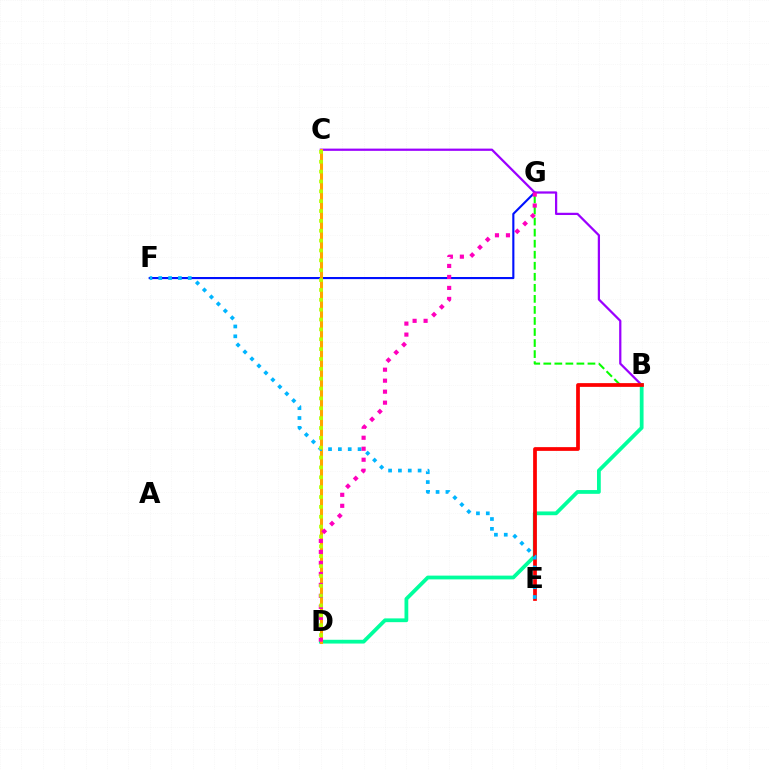{('F', 'G'): [{'color': '#0010ff', 'line_style': 'solid', 'thickness': 1.53}], ('B', 'C'): [{'color': '#9b00ff', 'line_style': 'solid', 'thickness': 1.61}], ('B', 'D'): [{'color': '#00ff9d', 'line_style': 'solid', 'thickness': 2.72}], ('B', 'G'): [{'color': '#08ff00', 'line_style': 'dashed', 'thickness': 1.5}], ('C', 'D'): [{'color': '#ffa500', 'line_style': 'solid', 'thickness': 2.19}, {'color': '#b3ff00', 'line_style': 'dotted', 'thickness': 2.68}], ('B', 'E'): [{'color': '#ff0000', 'line_style': 'solid', 'thickness': 2.69}], ('E', 'F'): [{'color': '#00b5ff', 'line_style': 'dotted', 'thickness': 2.67}], ('D', 'G'): [{'color': '#ff00bd', 'line_style': 'dotted', 'thickness': 2.99}]}